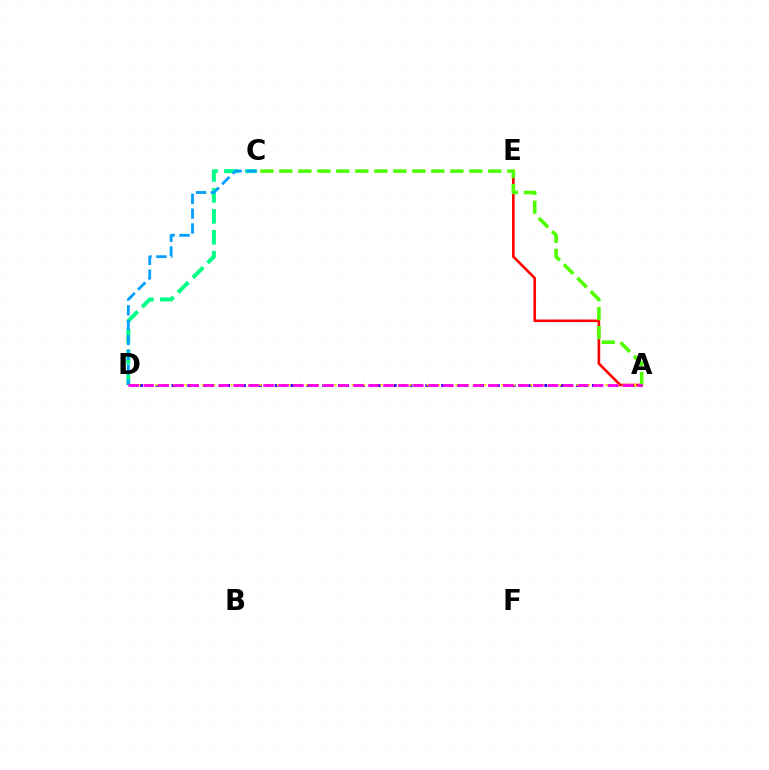{('A', 'D'): [{'color': '#3700ff', 'line_style': 'dotted', 'thickness': 2.16}, {'color': '#ffd500', 'line_style': 'dotted', 'thickness': 1.57}, {'color': '#ff00ed', 'line_style': 'dashed', 'thickness': 2.04}], ('A', 'E'): [{'color': '#ff0000', 'line_style': 'solid', 'thickness': 1.89}], ('C', 'D'): [{'color': '#00ff86', 'line_style': 'dashed', 'thickness': 2.84}, {'color': '#009eff', 'line_style': 'dashed', 'thickness': 2.01}], ('A', 'C'): [{'color': '#4fff00', 'line_style': 'dashed', 'thickness': 2.58}]}